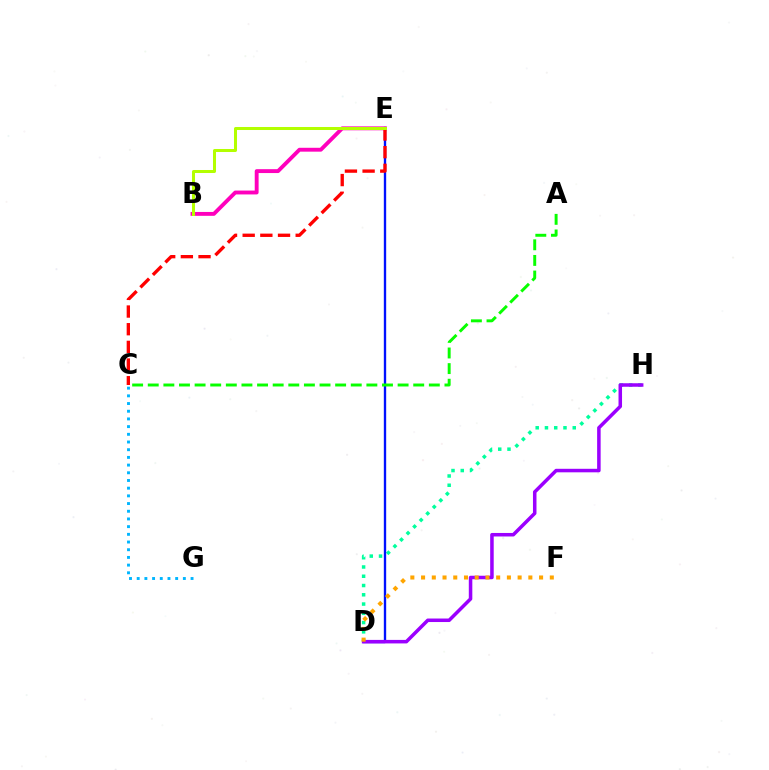{('D', 'H'): [{'color': '#00ff9d', 'line_style': 'dotted', 'thickness': 2.52}, {'color': '#9b00ff', 'line_style': 'solid', 'thickness': 2.53}], ('D', 'E'): [{'color': '#0010ff', 'line_style': 'solid', 'thickness': 1.69}], ('C', 'G'): [{'color': '#00b5ff', 'line_style': 'dotted', 'thickness': 2.09}], ('B', 'E'): [{'color': '#ff00bd', 'line_style': 'solid', 'thickness': 2.79}, {'color': '#b3ff00', 'line_style': 'solid', 'thickness': 2.17}], ('C', 'E'): [{'color': '#ff0000', 'line_style': 'dashed', 'thickness': 2.4}], ('D', 'F'): [{'color': '#ffa500', 'line_style': 'dotted', 'thickness': 2.91}], ('A', 'C'): [{'color': '#08ff00', 'line_style': 'dashed', 'thickness': 2.12}]}